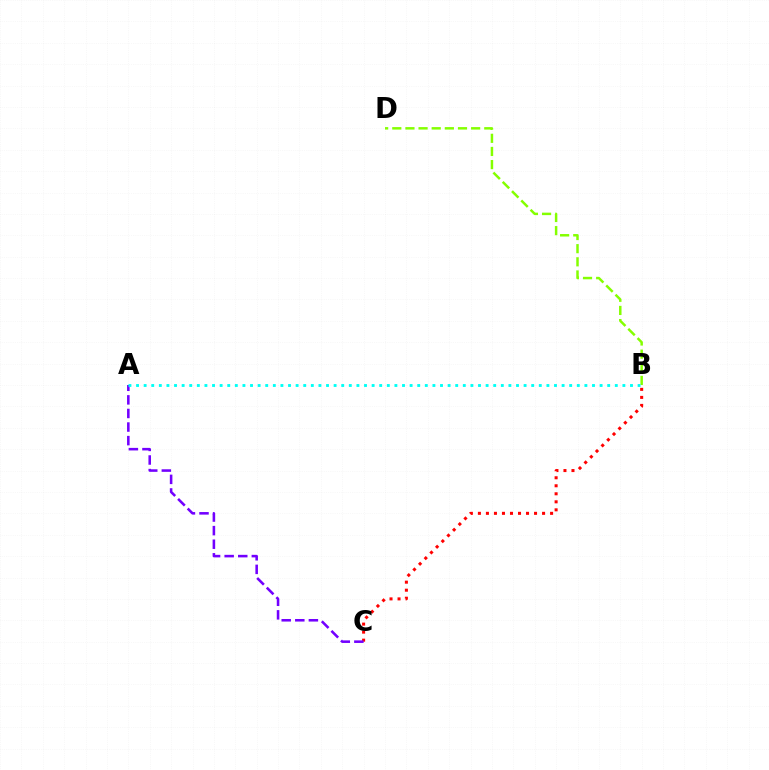{('B', 'C'): [{'color': '#ff0000', 'line_style': 'dotted', 'thickness': 2.18}], ('B', 'D'): [{'color': '#84ff00', 'line_style': 'dashed', 'thickness': 1.79}], ('A', 'C'): [{'color': '#7200ff', 'line_style': 'dashed', 'thickness': 1.85}], ('A', 'B'): [{'color': '#00fff6', 'line_style': 'dotted', 'thickness': 2.06}]}